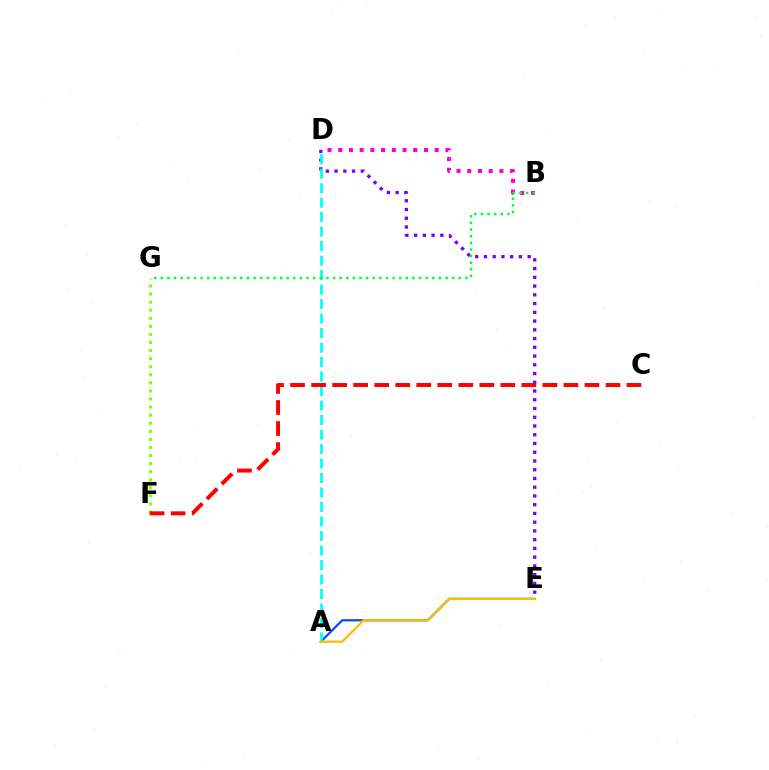{('F', 'G'): [{'color': '#84ff00', 'line_style': 'dotted', 'thickness': 2.19}], ('A', 'E'): [{'color': '#004bff', 'line_style': 'solid', 'thickness': 1.59}, {'color': '#ffbd00', 'line_style': 'solid', 'thickness': 1.65}], ('D', 'E'): [{'color': '#7200ff', 'line_style': 'dotted', 'thickness': 2.38}], ('B', 'D'): [{'color': '#ff00cf', 'line_style': 'dotted', 'thickness': 2.91}], ('A', 'D'): [{'color': '#00fff6', 'line_style': 'dashed', 'thickness': 1.97}], ('B', 'G'): [{'color': '#00ff39', 'line_style': 'dotted', 'thickness': 1.8}], ('C', 'F'): [{'color': '#ff0000', 'line_style': 'dashed', 'thickness': 2.86}]}